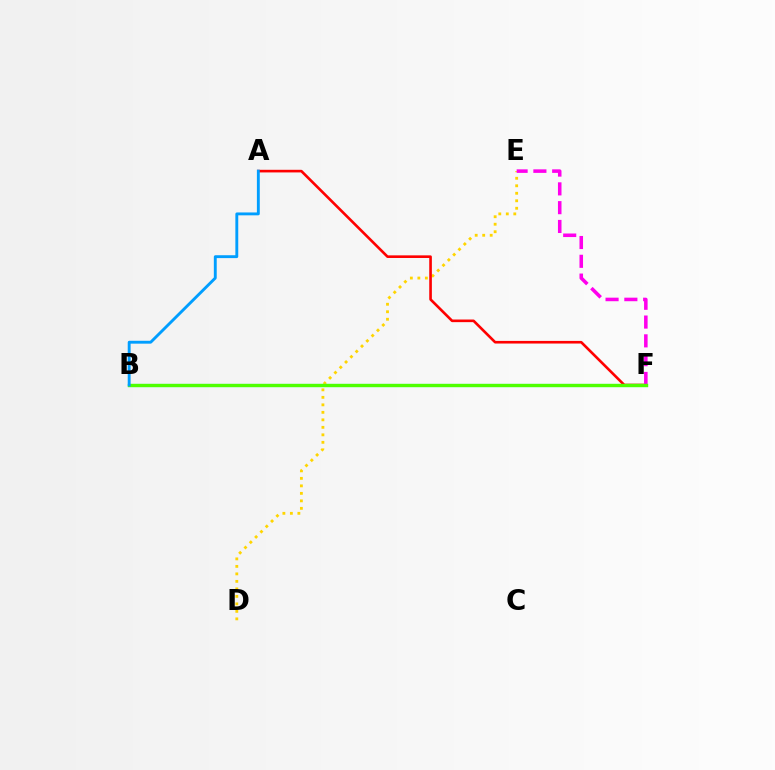{('B', 'F'): [{'color': '#3700ff', 'line_style': 'dotted', 'thickness': 2.16}, {'color': '#00ff86', 'line_style': 'solid', 'thickness': 2.28}, {'color': '#4fff00', 'line_style': 'solid', 'thickness': 2.36}], ('D', 'E'): [{'color': '#ffd500', 'line_style': 'dotted', 'thickness': 2.04}], ('A', 'F'): [{'color': '#ff0000', 'line_style': 'solid', 'thickness': 1.89}], ('E', 'F'): [{'color': '#ff00ed', 'line_style': 'dashed', 'thickness': 2.55}], ('A', 'B'): [{'color': '#009eff', 'line_style': 'solid', 'thickness': 2.08}]}